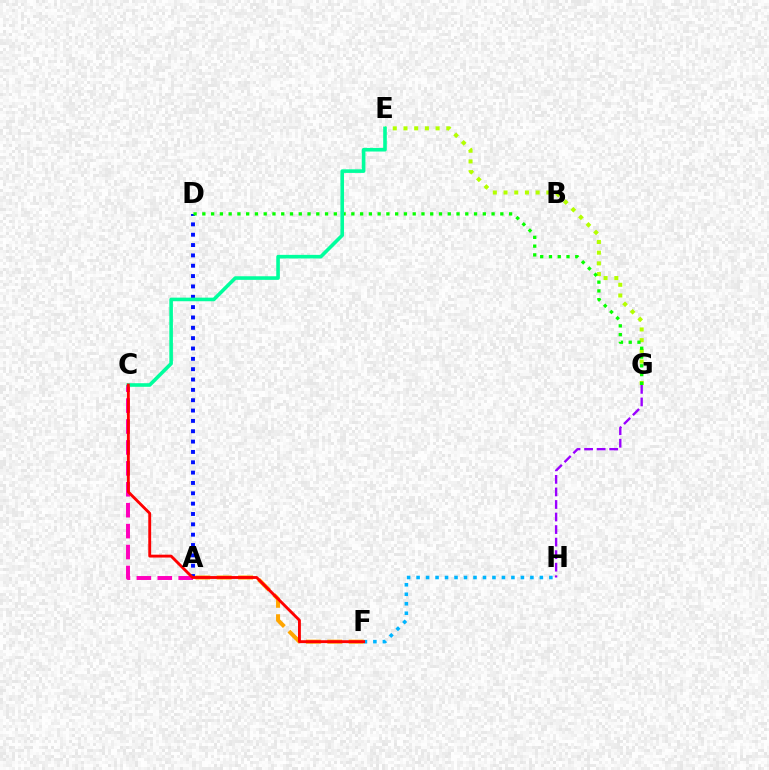{('E', 'G'): [{'color': '#b3ff00', 'line_style': 'dotted', 'thickness': 2.91}], ('A', 'F'): [{'color': '#ffa500', 'line_style': 'dashed', 'thickness': 2.9}], ('A', 'D'): [{'color': '#0010ff', 'line_style': 'dotted', 'thickness': 2.81}], ('D', 'G'): [{'color': '#08ff00', 'line_style': 'dotted', 'thickness': 2.38}], ('F', 'H'): [{'color': '#00b5ff', 'line_style': 'dotted', 'thickness': 2.58}], ('A', 'C'): [{'color': '#ff00bd', 'line_style': 'dashed', 'thickness': 2.84}], ('C', 'E'): [{'color': '#00ff9d', 'line_style': 'solid', 'thickness': 2.59}], ('G', 'H'): [{'color': '#9b00ff', 'line_style': 'dashed', 'thickness': 1.7}], ('C', 'F'): [{'color': '#ff0000', 'line_style': 'solid', 'thickness': 2.07}]}